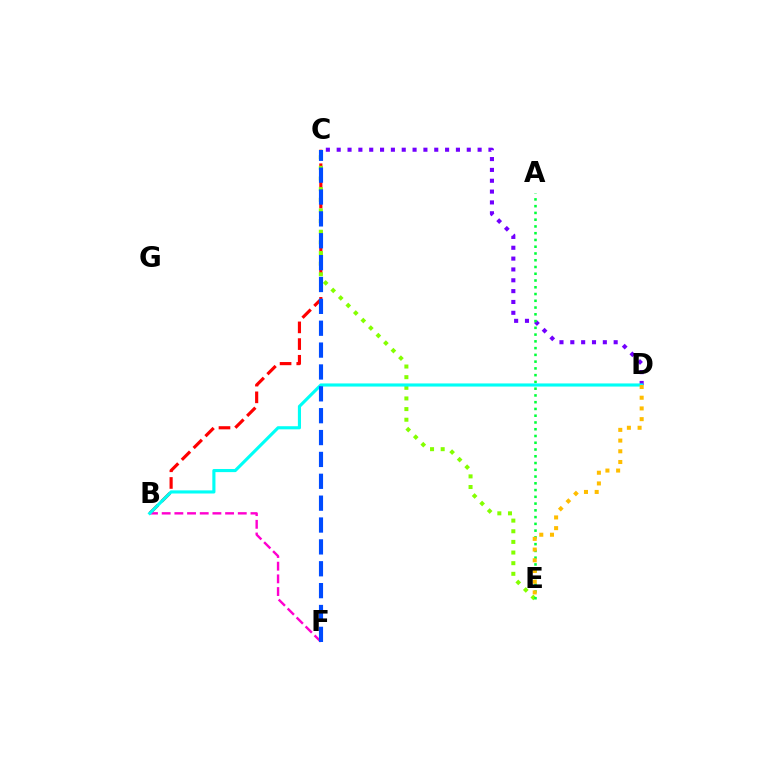{('B', 'C'): [{'color': '#ff0000', 'line_style': 'dashed', 'thickness': 2.27}], ('C', 'D'): [{'color': '#7200ff', 'line_style': 'dotted', 'thickness': 2.95}], ('C', 'E'): [{'color': '#84ff00', 'line_style': 'dotted', 'thickness': 2.89}], ('A', 'E'): [{'color': '#00ff39', 'line_style': 'dotted', 'thickness': 1.84}], ('B', 'F'): [{'color': '#ff00cf', 'line_style': 'dashed', 'thickness': 1.72}], ('B', 'D'): [{'color': '#00fff6', 'line_style': 'solid', 'thickness': 2.25}], ('D', 'E'): [{'color': '#ffbd00', 'line_style': 'dotted', 'thickness': 2.91}], ('C', 'F'): [{'color': '#004bff', 'line_style': 'dashed', 'thickness': 2.97}]}